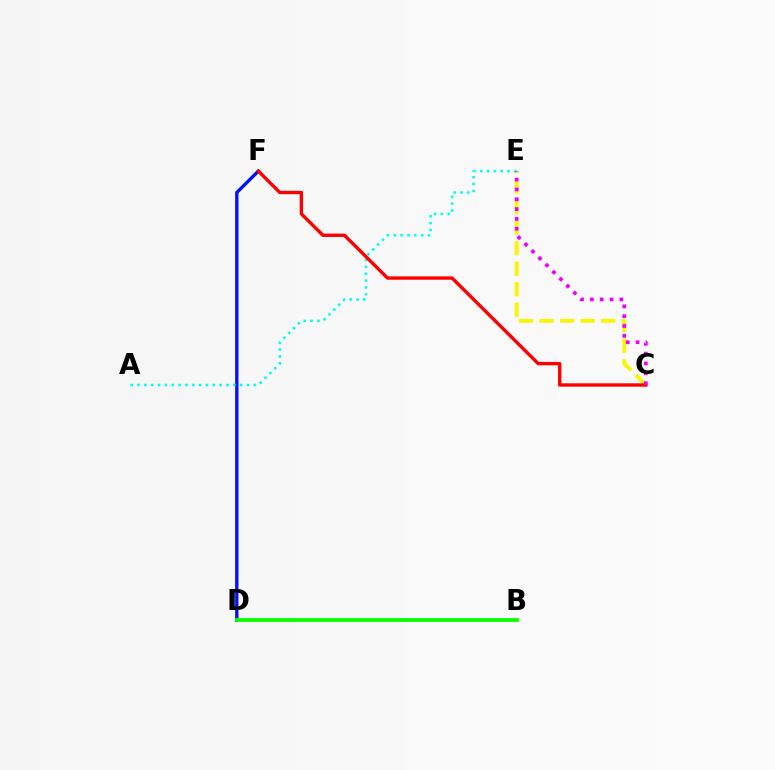{('D', 'F'): [{'color': '#0010ff', 'line_style': 'solid', 'thickness': 2.4}], ('C', 'E'): [{'color': '#fcf500', 'line_style': 'dashed', 'thickness': 2.79}, {'color': '#ee00ff', 'line_style': 'dotted', 'thickness': 2.67}], ('A', 'E'): [{'color': '#00fff6', 'line_style': 'dotted', 'thickness': 1.86}], ('C', 'F'): [{'color': '#ff0000', 'line_style': 'solid', 'thickness': 2.42}], ('B', 'D'): [{'color': '#08ff00', 'line_style': 'solid', 'thickness': 2.73}]}